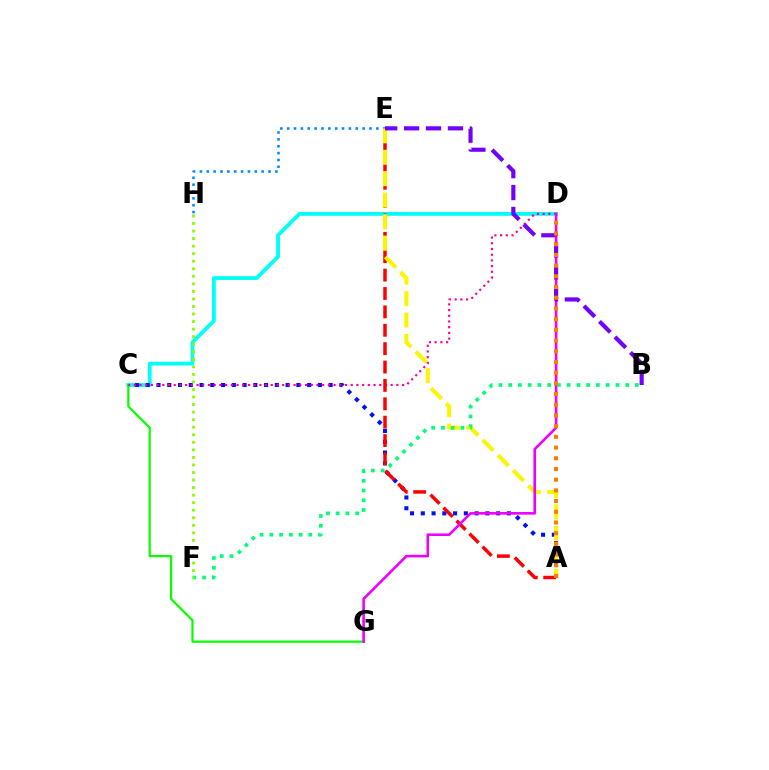{('C', 'D'): [{'color': '#00fff6', 'line_style': 'solid', 'thickness': 2.73}, {'color': '#ff0094', 'line_style': 'dotted', 'thickness': 1.55}], ('A', 'C'): [{'color': '#0010ff', 'line_style': 'dotted', 'thickness': 2.92}], ('C', 'G'): [{'color': '#08ff00', 'line_style': 'solid', 'thickness': 1.59}], ('E', 'H'): [{'color': '#008cff', 'line_style': 'dotted', 'thickness': 1.86}], ('A', 'E'): [{'color': '#ff0000', 'line_style': 'dashed', 'thickness': 2.5}, {'color': '#fcf500', 'line_style': 'dashed', 'thickness': 2.91}], ('D', 'G'): [{'color': '#ee00ff', 'line_style': 'solid', 'thickness': 1.87}], ('B', 'F'): [{'color': '#00ff74', 'line_style': 'dotted', 'thickness': 2.65}], ('B', 'E'): [{'color': '#7200ff', 'line_style': 'dashed', 'thickness': 2.98}], ('A', 'D'): [{'color': '#ff7c00', 'line_style': 'dotted', 'thickness': 2.91}], ('F', 'H'): [{'color': '#84ff00', 'line_style': 'dotted', 'thickness': 2.05}]}